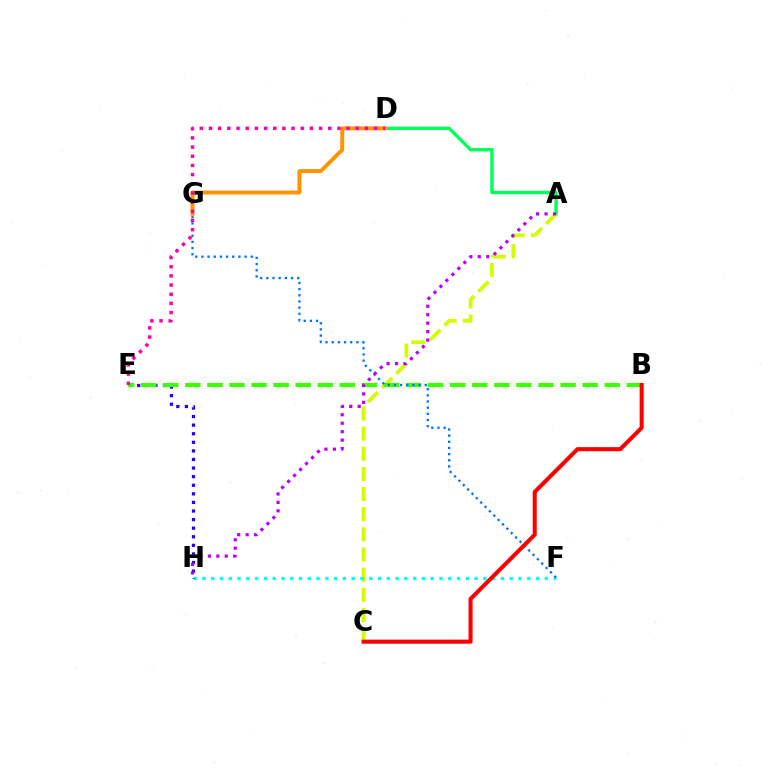{('A', 'D'): [{'color': '#00ff5c', 'line_style': 'solid', 'thickness': 2.44}], ('A', 'C'): [{'color': '#d1ff00', 'line_style': 'dashed', 'thickness': 2.74}], ('F', 'H'): [{'color': '#00fff6', 'line_style': 'dotted', 'thickness': 2.39}], ('E', 'H'): [{'color': '#2500ff', 'line_style': 'dotted', 'thickness': 2.33}], ('B', 'E'): [{'color': '#3dff00', 'line_style': 'dashed', 'thickness': 3.0}], ('F', 'G'): [{'color': '#0074ff', 'line_style': 'dotted', 'thickness': 1.68}], ('A', 'H'): [{'color': '#b900ff', 'line_style': 'dotted', 'thickness': 2.3}], ('D', 'G'): [{'color': '#ff9400', 'line_style': 'solid', 'thickness': 2.83}], ('D', 'E'): [{'color': '#ff00ac', 'line_style': 'dotted', 'thickness': 2.49}], ('B', 'C'): [{'color': '#ff0000', 'line_style': 'solid', 'thickness': 2.92}]}